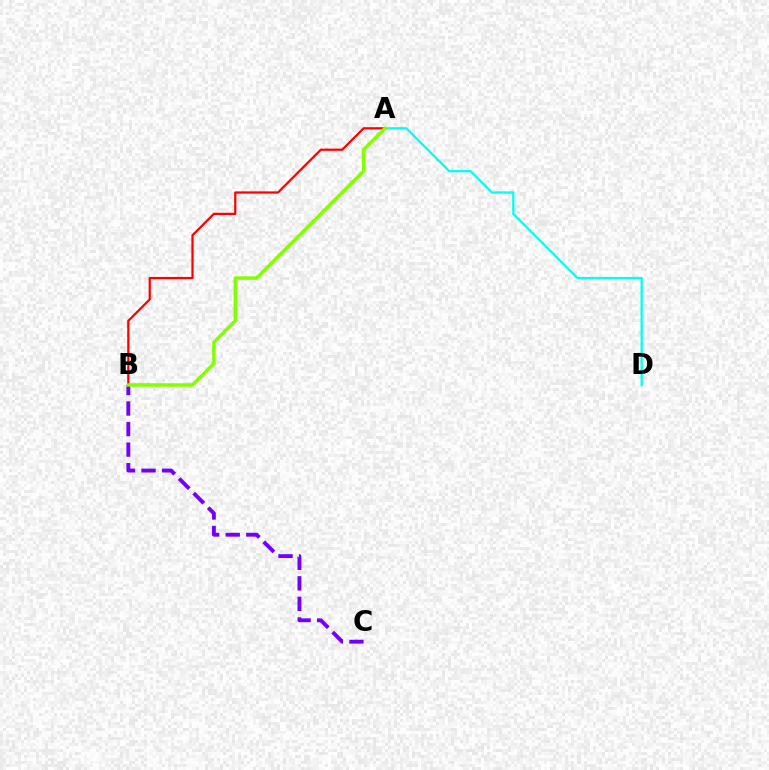{('A', 'D'): [{'color': '#00fff6', 'line_style': 'solid', 'thickness': 1.65}], ('A', 'B'): [{'color': '#ff0000', 'line_style': 'solid', 'thickness': 1.61}, {'color': '#84ff00', 'line_style': 'solid', 'thickness': 2.51}], ('B', 'C'): [{'color': '#7200ff', 'line_style': 'dashed', 'thickness': 2.79}]}